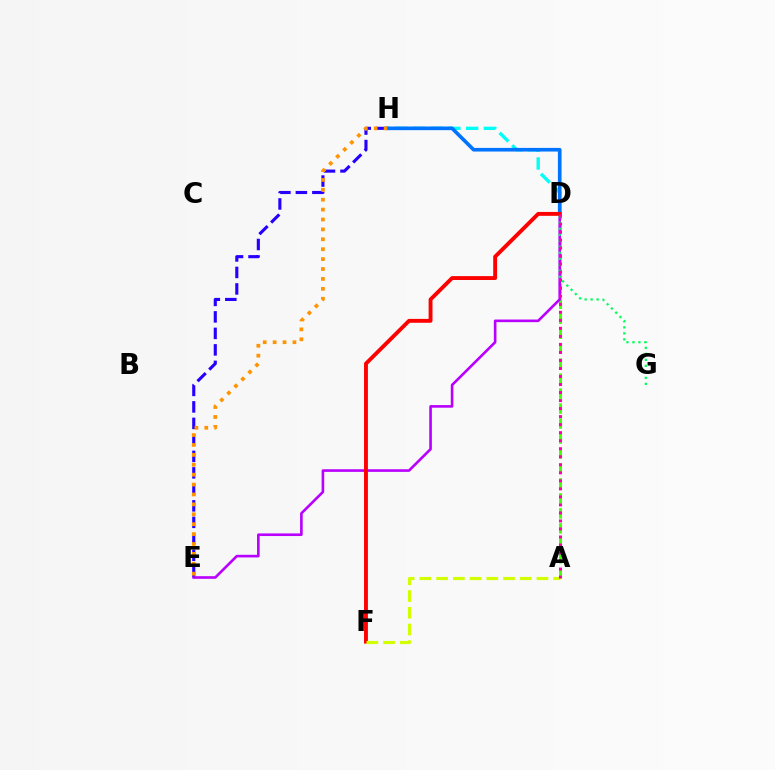{('D', 'H'): [{'color': '#00fff6', 'line_style': 'dashed', 'thickness': 2.41}, {'color': '#0074ff', 'line_style': 'solid', 'thickness': 2.63}], ('A', 'D'): [{'color': '#3dff00', 'line_style': 'dashed', 'thickness': 2.03}, {'color': '#ff00ac', 'line_style': 'dotted', 'thickness': 2.18}], ('E', 'H'): [{'color': '#2500ff', 'line_style': 'dashed', 'thickness': 2.24}, {'color': '#ff9400', 'line_style': 'dotted', 'thickness': 2.69}], ('D', 'E'): [{'color': '#b900ff', 'line_style': 'solid', 'thickness': 1.89}], ('D', 'F'): [{'color': '#ff0000', 'line_style': 'solid', 'thickness': 2.79}], ('D', 'G'): [{'color': '#00ff5c', 'line_style': 'dotted', 'thickness': 1.63}], ('A', 'F'): [{'color': '#d1ff00', 'line_style': 'dashed', 'thickness': 2.27}]}